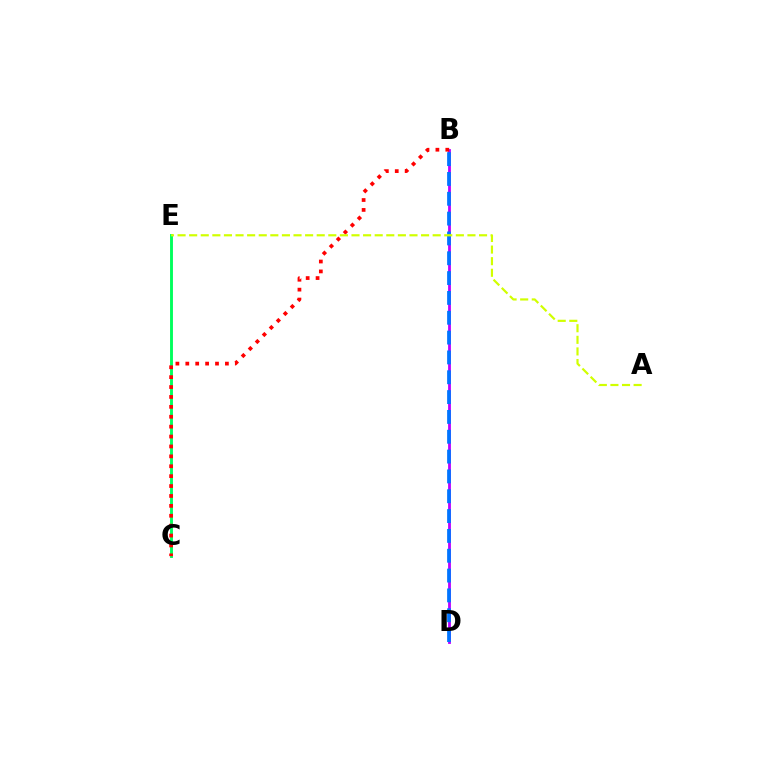{('C', 'E'): [{'color': '#00ff5c', 'line_style': 'solid', 'thickness': 2.08}], ('B', 'D'): [{'color': '#b900ff', 'line_style': 'solid', 'thickness': 2.03}, {'color': '#0074ff', 'line_style': 'dashed', 'thickness': 2.69}], ('B', 'C'): [{'color': '#ff0000', 'line_style': 'dotted', 'thickness': 2.69}], ('A', 'E'): [{'color': '#d1ff00', 'line_style': 'dashed', 'thickness': 1.58}]}